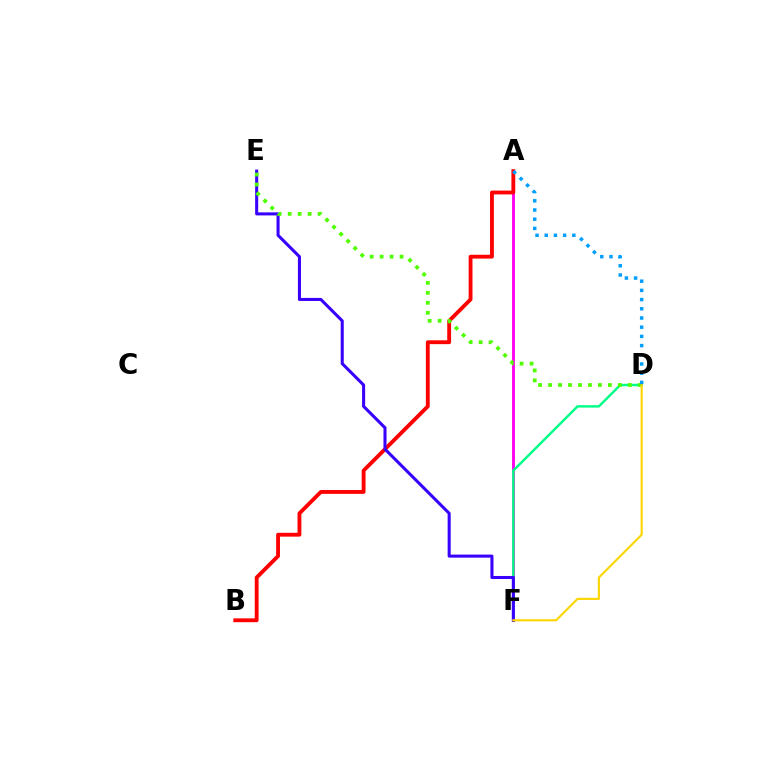{('A', 'F'): [{'color': '#ff00ed', 'line_style': 'solid', 'thickness': 2.06}], ('A', 'B'): [{'color': '#ff0000', 'line_style': 'solid', 'thickness': 2.76}], ('D', 'F'): [{'color': '#00ff86', 'line_style': 'solid', 'thickness': 1.75}, {'color': '#ffd500', 'line_style': 'solid', 'thickness': 1.53}], ('E', 'F'): [{'color': '#3700ff', 'line_style': 'solid', 'thickness': 2.2}], ('D', 'E'): [{'color': '#4fff00', 'line_style': 'dotted', 'thickness': 2.71}], ('A', 'D'): [{'color': '#009eff', 'line_style': 'dotted', 'thickness': 2.5}]}